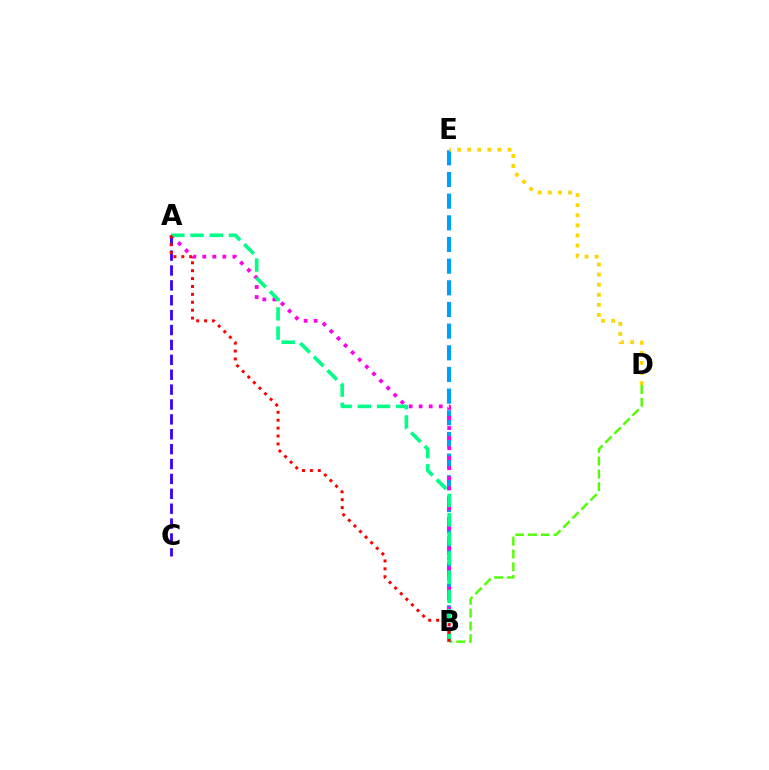{('B', 'D'): [{'color': '#4fff00', 'line_style': 'dashed', 'thickness': 1.74}], ('B', 'E'): [{'color': '#009eff', 'line_style': 'dashed', 'thickness': 2.94}], ('A', 'B'): [{'color': '#ff00ed', 'line_style': 'dotted', 'thickness': 2.73}, {'color': '#00ff86', 'line_style': 'dashed', 'thickness': 2.61}, {'color': '#ff0000', 'line_style': 'dotted', 'thickness': 2.15}], ('A', 'C'): [{'color': '#3700ff', 'line_style': 'dashed', 'thickness': 2.02}], ('D', 'E'): [{'color': '#ffd500', 'line_style': 'dotted', 'thickness': 2.74}]}